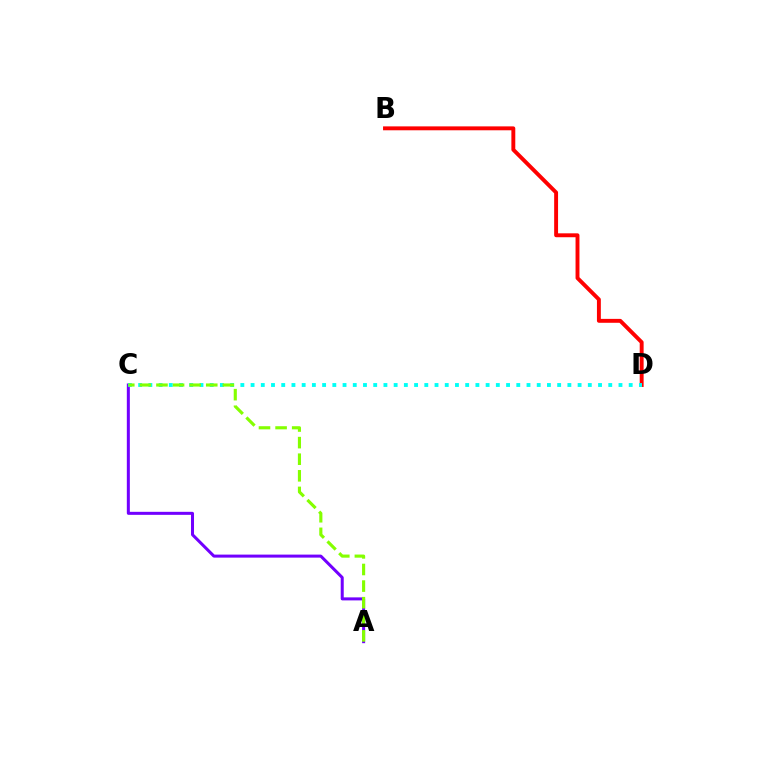{('B', 'D'): [{'color': '#ff0000', 'line_style': 'solid', 'thickness': 2.81}], ('A', 'C'): [{'color': '#7200ff', 'line_style': 'solid', 'thickness': 2.17}, {'color': '#84ff00', 'line_style': 'dashed', 'thickness': 2.25}], ('C', 'D'): [{'color': '#00fff6', 'line_style': 'dotted', 'thickness': 2.78}]}